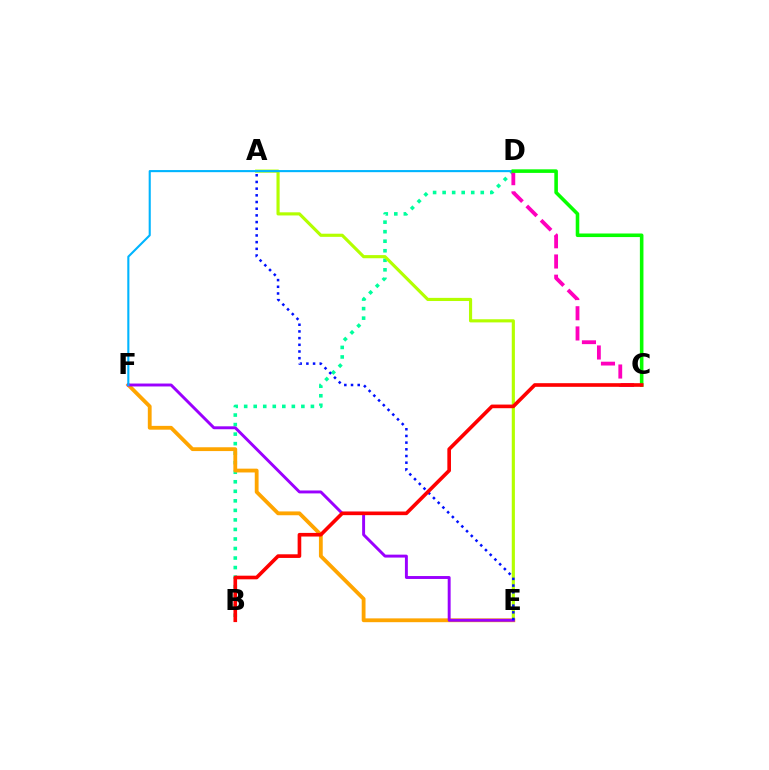{('B', 'D'): [{'color': '#00ff9d', 'line_style': 'dotted', 'thickness': 2.59}], ('A', 'E'): [{'color': '#b3ff00', 'line_style': 'solid', 'thickness': 2.26}, {'color': '#0010ff', 'line_style': 'dotted', 'thickness': 1.82}], ('E', 'F'): [{'color': '#ffa500', 'line_style': 'solid', 'thickness': 2.75}, {'color': '#9b00ff', 'line_style': 'solid', 'thickness': 2.11}], ('D', 'F'): [{'color': '#00b5ff', 'line_style': 'solid', 'thickness': 1.52}], ('C', 'D'): [{'color': '#ff00bd', 'line_style': 'dashed', 'thickness': 2.75}, {'color': '#08ff00', 'line_style': 'solid', 'thickness': 2.57}], ('B', 'C'): [{'color': '#ff0000', 'line_style': 'solid', 'thickness': 2.62}]}